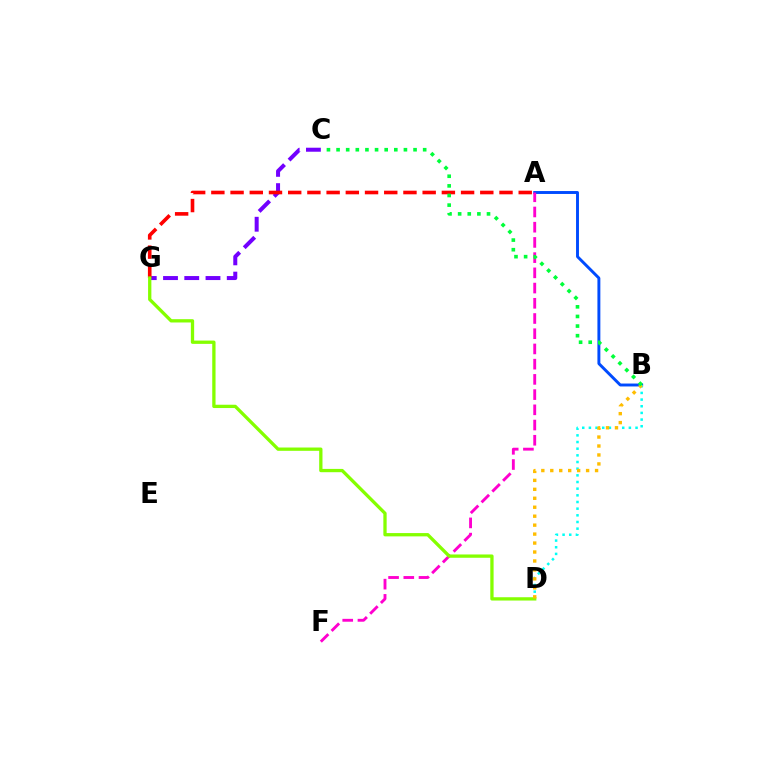{('A', 'B'): [{'color': '#004bff', 'line_style': 'solid', 'thickness': 2.11}], ('B', 'D'): [{'color': '#00fff6', 'line_style': 'dotted', 'thickness': 1.81}, {'color': '#ffbd00', 'line_style': 'dotted', 'thickness': 2.43}], ('C', 'G'): [{'color': '#7200ff', 'line_style': 'dashed', 'thickness': 2.89}], ('A', 'G'): [{'color': '#ff0000', 'line_style': 'dashed', 'thickness': 2.61}], ('A', 'F'): [{'color': '#ff00cf', 'line_style': 'dashed', 'thickness': 2.07}], ('D', 'G'): [{'color': '#84ff00', 'line_style': 'solid', 'thickness': 2.37}], ('B', 'C'): [{'color': '#00ff39', 'line_style': 'dotted', 'thickness': 2.61}]}